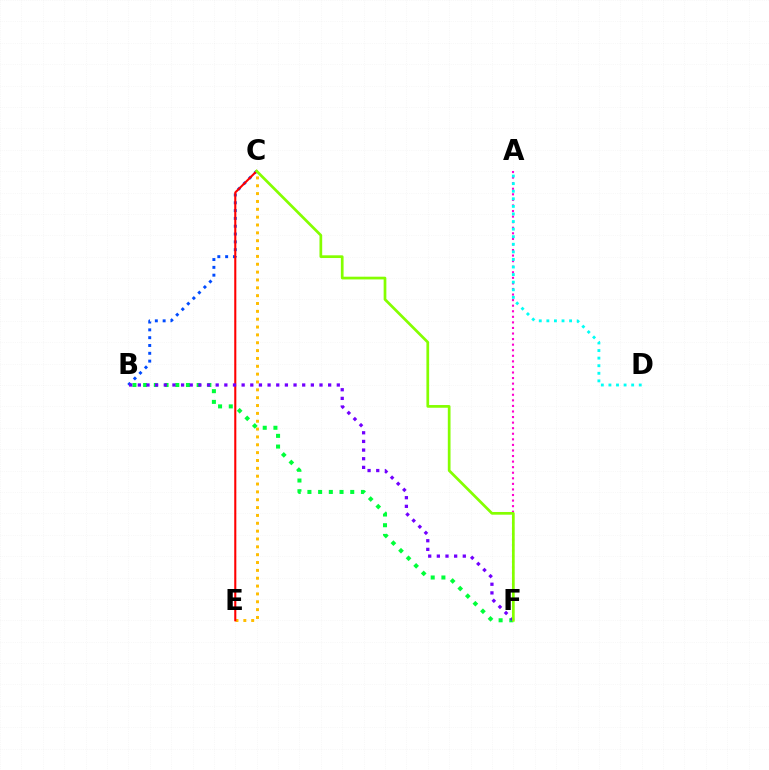{('C', 'E'): [{'color': '#ffbd00', 'line_style': 'dotted', 'thickness': 2.13}, {'color': '#ff0000', 'line_style': 'solid', 'thickness': 1.5}], ('B', 'F'): [{'color': '#00ff39', 'line_style': 'dotted', 'thickness': 2.91}, {'color': '#7200ff', 'line_style': 'dotted', 'thickness': 2.35}], ('B', 'C'): [{'color': '#004bff', 'line_style': 'dotted', 'thickness': 2.12}], ('A', 'F'): [{'color': '#ff00cf', 'line_style': 'dotted', 'thickness': 1.51}], ('A', 'D'): [{'color': '#00fff6', 'line_style': 'dotted', 'thickness': 2.06}], ('C', 'F'): [{'color': '#84ff00', 'line_style': 'solid', 'thickness': 1.95}]}